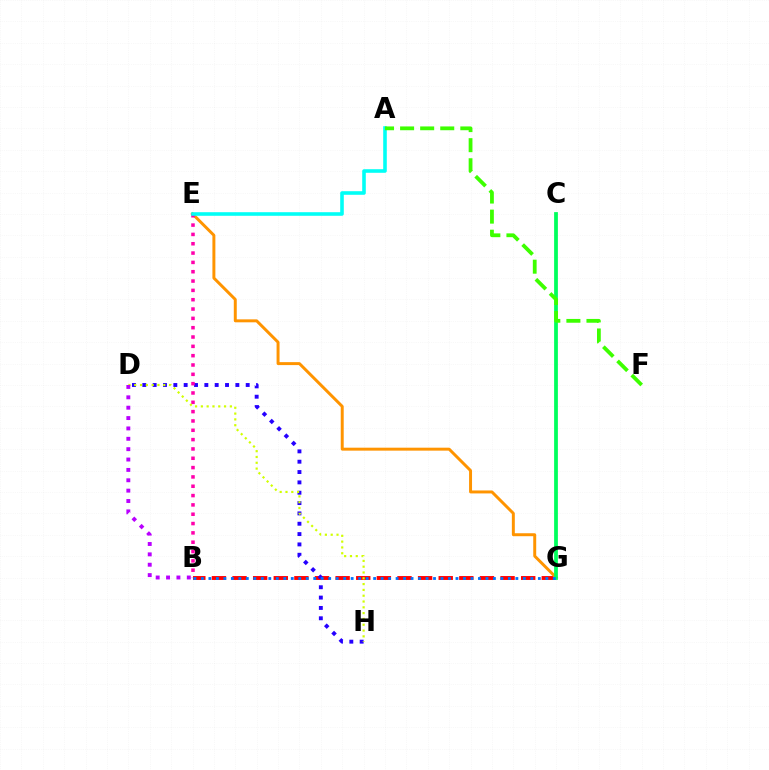{('B', 'G'): [{'color': '#ff0000', 'line_style': 'dashed', 'thickness': 2.8}, {'color': '#0074ff', 'line_style': 'dotted', 'thickness': 2.03}], ('D', 'H'): [{'color': '#2500ff', 'line_style': 'dotted', 'thickness': 2.81}, {'color': '#d1ff00', 'line_style': 'dotted', 'thickness': 1.58}], ('E', 'G'): [{'color': '#ff9400', 'line_style': 'solid', 'thickness': 2.13}], ('C', 'G'): [{'color': '#00ff5c', 'line_style': 'solid', 'thickness': 2.71}], ('B', 'E'): [{'color': '#ff00ac', 'line_style': 'dotted', 'thickness': 2.53}], ('A', 'E'): [{'color': '#00fff6', 'line_style': 'solid', 'thickness': 2.58}], ('A', 'F'): [{'color': '#3dff00', 'line_style': 'dashed', 'thickness': 2.73}], ('B', 'D'): [{'color': '#b900ff', 'line_style': 'dotted', 'thickness': 2.82}]}